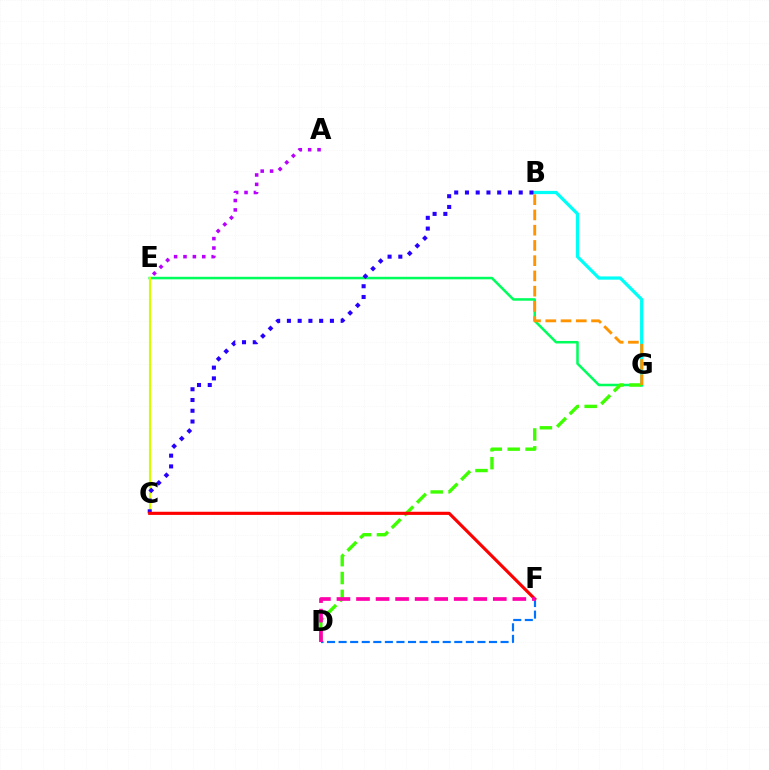{('B', 'G'): [{'color': '#00fff6', 'line_style': 'solid', 'thickness': 2.33}, {'color': '#ff9400', 'line_style': 'dashed', 'thickness': 2.07}], ('E', 'G'): [{'color': '#00ff5c', 'line_style': 'solid', 'thickness': 1.82}], ('C', 'E'): [{'color': '#d1ff00', 'line_style': 'solid', 'thickness': 1.55}], ('D', 'G'): [{'color': '#3dff00', 'line_style': 'dashed', 'thickness': 2.43}], ('B', 'C'): [{'color': '#2500ff', 'line_style': 'dotted', 'thickness': 2.92}], ('C', 'F'): [{'color': '#ff0000', 'line_style': 'solid', 'thickness': 2.26}], ('D', 'F'): [{'color': '#0074ff', 'line_style': 'dashed', 'thickness': 1.57}, {'color': '#ff00ac', 'line_style': 'dashed', 'thickness': 2.65}], ('A', 'E'): [{'color': '#b900ff', 'line_style': 'dotted', 'thickness': 2.55}]}